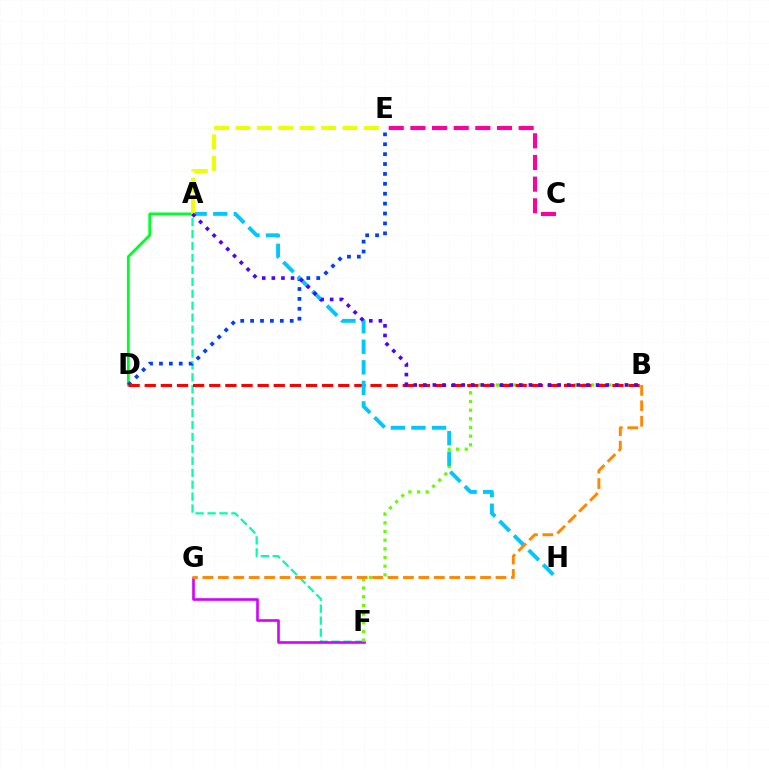{('A', 'F'): [{'color': '#00ffaf', 'line_style': 'dashed', 'thickness': 1.62}], ('F', 'G'): [{'color': '#d600ff', 'line_style': 'solid', 'thickness': 1.89}], ('B', 'F'): [{'color': '#66ff00', 'line_style': 'dotted', 'thickness': 2.35}], ('A', 'D'): [{'color': '#00ff27', 'line_style': 'solid', 'thickness': 2.01}], ('D', 'E'): [{'color': '#003fff', 'line_style': 'dotted', 'thickness': 2.69}], ('B', 'D'): [{'color': '#ff0000', 'line_style': 'dashed', 'thickness': 2.19}], ('C', 'E'): [{'color': '#ff00a0', 'line_style': 'dashed', 'thickness': 2.94}], ('A', 'H'): [{'color': '#00c7ff', 'line_style': 'dashed', 'thickness': 2.79}], ('A', 'E'): [{'color': '#eeff00', 'line_style': 'dashed', 'thickness': 2.91}], ('A', 'B'): [{'color': '#4f00ff', 'line_style': 'dotted', 'thickness': 2.61}], ('B', 'G'): [{'color': '#ff8800', 'line_style': 'dashed', 'thickness': 2.1}]}